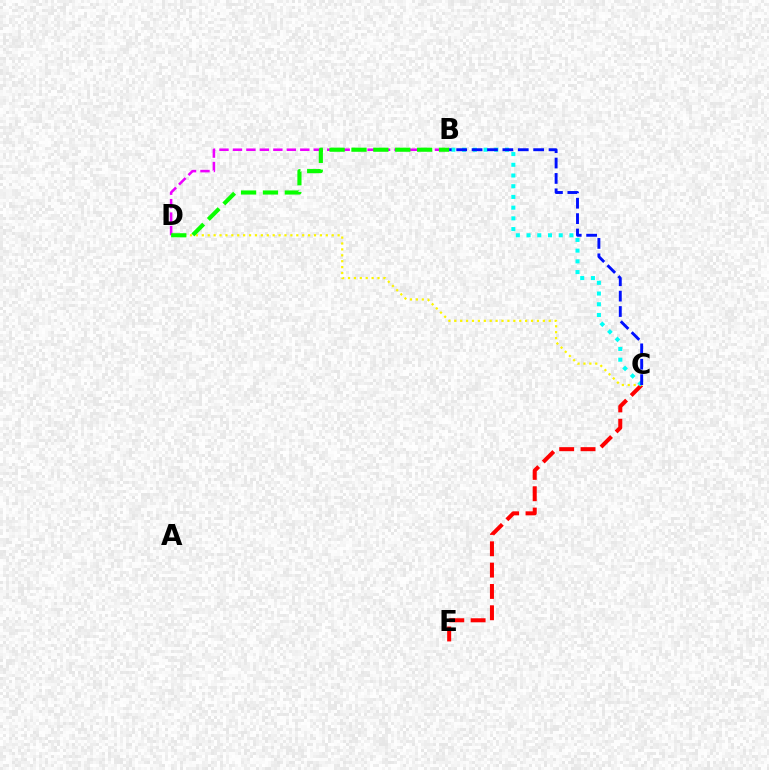{('C', 'E'): [{'color': '#ff0000', 'line_style': 'dashed', 'thickness': 2.9}], ('C', 'D'): [{'color': '#fcf500', 'line_style': 'dotted', 'thickness': 1.6}], ('B', 'C'): [{'color': '#00fff6', 'line_style': 'dotted', 'thickness': 2.91}, {'color': '#0010ff', 'line_style': 'dashed', 'thickness': 2.09}], ('B', 'D'): [{'color': '#ee00ff', 'line_style': 'dashed', 'thickness': 1.83}, {'color': '#08ff00', 'line_style': 'dashed', 'thickness': 2.97}]}